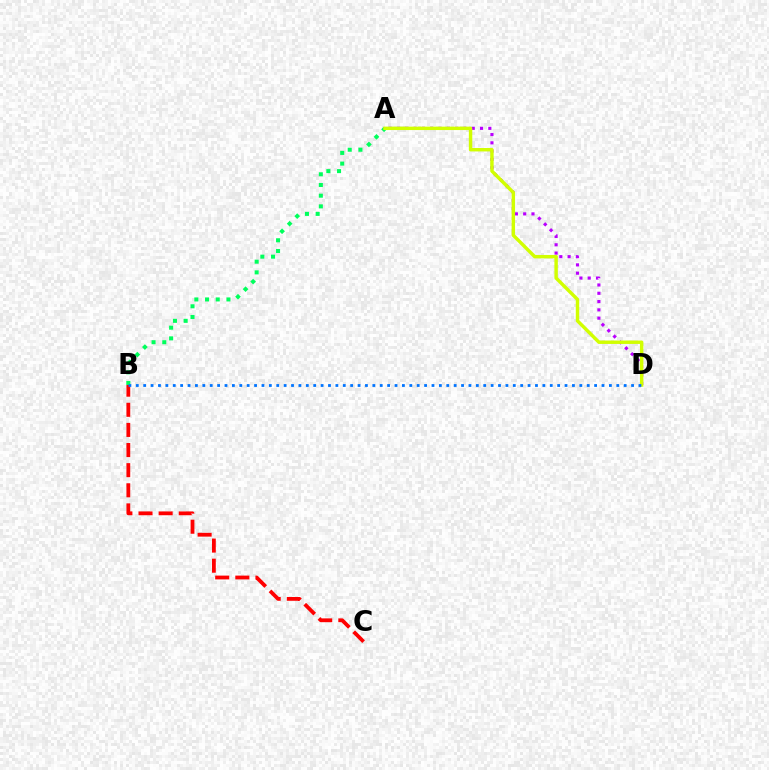{('A', 'B'): [{'color': '#00ff5c', 'line_style': 'dotted', 'thickness': 2.91}], ('A', 'D'): [{'color': '#b900ff', 'line_style': 'dotted', 'thickness': 2.25}, {'color': '#d1ff00', 'line_style': 'solid', 'thickness': 2.47}], ('B', 'C'): [{'color': '#ff0000', 'line_style': 'dashed', 'thickness': 2.73}], ('B', 'D'): [{'color': '#0074ff', 'line_style': 'dotted', 'thickness': 2.01}]}